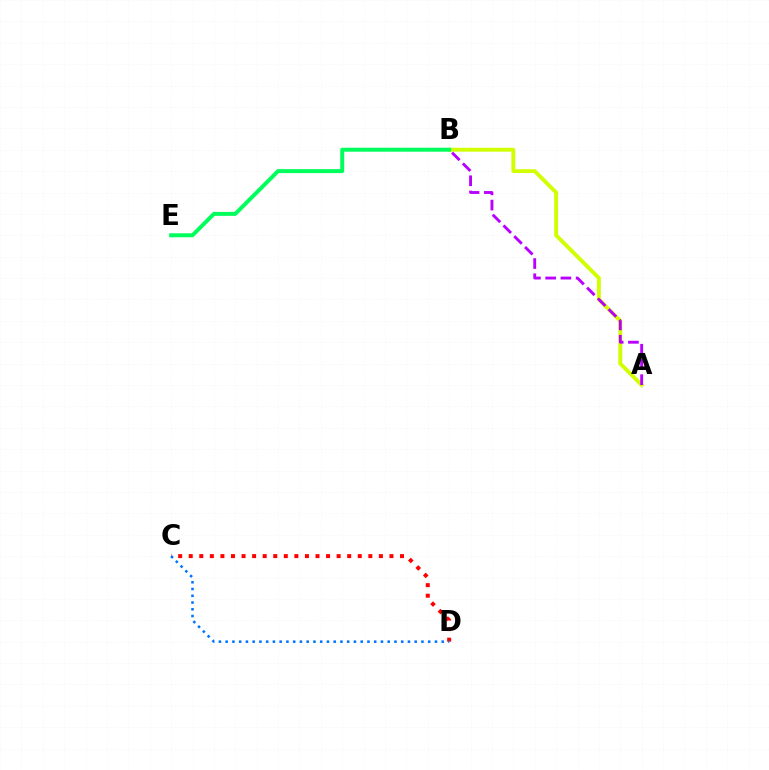{('A', 'B'): [{'color': '#d1ff00', 'line_style': 'solid', 'thickness': 2.79}, {'color': '#b900ff', 'line_style': 'dashed', 'thickness': 2.07}], ('C', 'D'): [{'color': '#ff0000', 'line_style': 'dotted', 'thickness': 2.87}, {'color': '#0074ff', 'line_style': 'dotted', 'thickness': 1.83}], ('B', 'E'): [{'color': '#00ff5c', 'line_style': 'solid', 'thickness': 2.85}]}